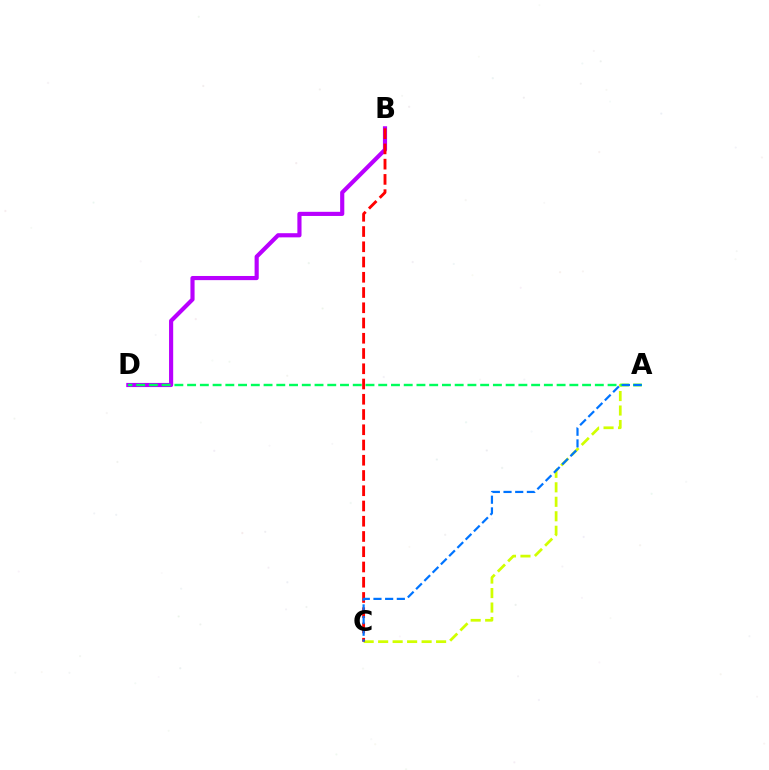{('A', 'C'): [{'color': '#d1ff00', 'line_style': 'dashed', 'thickness': 1.97}, {'color': '#0074ff', 'line_style': 'dashed', 'thickness': 1.59}], ('B', 'D'): [{'color': '#b900ff', 'line_style': 'solid', 'thickness': 2.98}], ('A', 'D'): [{'color': '#00ff5c', 'line_style': 'dashed', 'thickness': 1.73}], ('B', 'C'): [{'color': '#ff0000', 'line_style': 'dashed', 'thickness': 2.07}]}